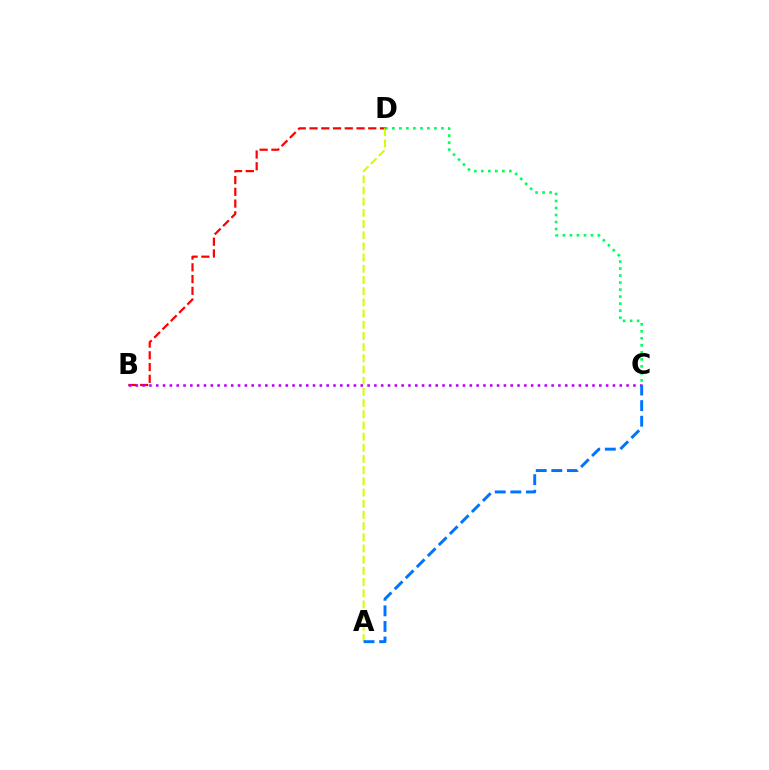{('B', 'D'): [{'color': '#ff0000', 'line_style': 'dashed', 'thickness': 1.6}], ('A', 'D'): [{'color': '#d1ff00', 'line_style': 'dashed', 'thickness': 1.52}], ('C', 'D'): [{'color': '#00ff5c', 'line_style': 'dotted', 'thickness': 1.91}], ('B', 'C'): [{'color': '#b900ff', 'line_style': 'dotted', 'thickness': 1.85}], ('A', 'C'): [{'color': '#0074ff', 'line_style': 'dashed', 'thickness': 2.12}]}